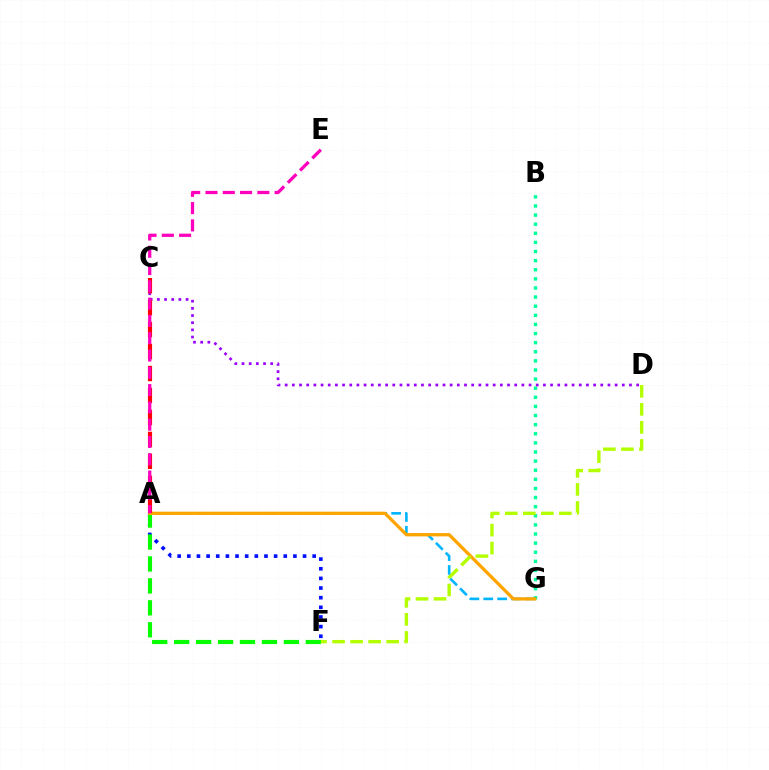{('B', 'G'): [{'color': '#00ff9d', 'line_style': 'dotted', 'thickness': 2.48}], ('A', 'F'): [{'color': '#0010ff', 'line_style': 'dotted', 'thickness': 2.62}, {'color': '#08ff00', 'line_style': 'dashed', 'thickness': 2.98}], ('A', 'G'): [{'color': '#00b5ff', 'line_style': 'dashed', 'thickness': 1.88}, {'color': '#ffa500', 'line_style': 'solid', 'thickness': 2.37}], ('C', 'D'): [{'color': '#9b00ff', 'line_style': 'dotted', 'thickness': 1.95}], ('A', 'C'): [{'color': '#ff0000', 'line_style': 'dashed', 'thickness': 2.98}], ('A', 'E'): [{'color': '#ff00bd', 'line_style': 'dashed', 'thickness': 2.35}], ('D', 'F'): [{'color': '#b3ff00', 'line_style': 'dashed', 'thickness': 2.45}]}